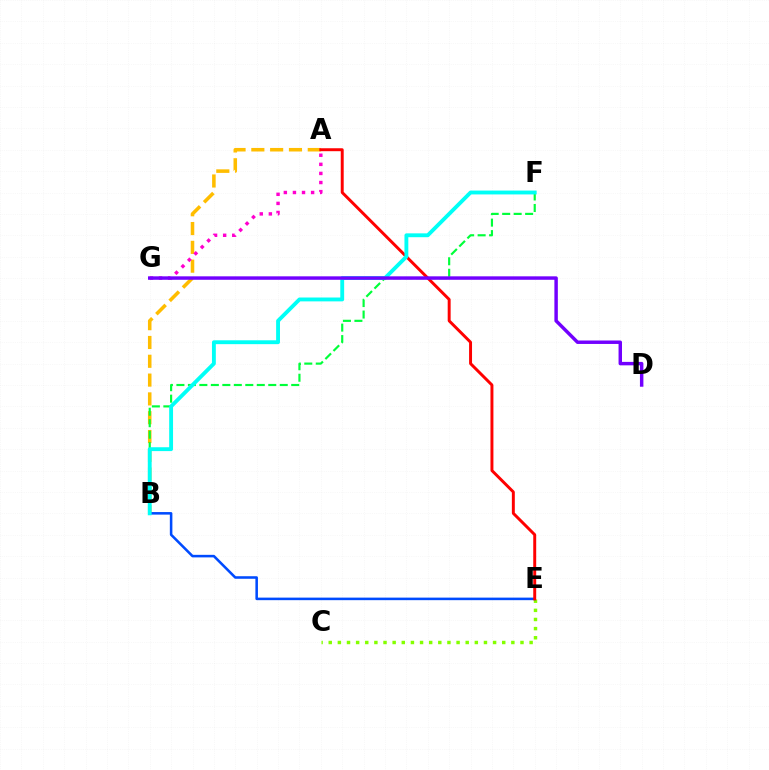{('C', 'E'): [{'color': '#84ff00', 'line_style': 'dotted', 'thickness': 2.48}], ('A', 'B'): [{'color': '#ffbd00', 'line_style': 'dashed', 'thickness': 2.55}], ('A', 'G'): [{'color': '#ff00cf', 'line_style': 'dotted', 'thickness': 2.47}], ('B', 'F'): [{'color': '#00ff39', 'line_style': 'dashed', 'thickness': 1.56}, {'color': '#00fff6', 'line_style': 'solid', 'thickness': 2.78}], ('B', 'E'): [{'color': '#004bff', 'line_style': 'solid', 'thickness': 1.84}], ('A', 'E'): [{'color': '#ff0000', 'line_style': 'solid', 'thickness': 2.12}], ('D', 'G'): [{'color': '#7200ff', 'line_style': 'solid', 'thickness': 2.49}]}